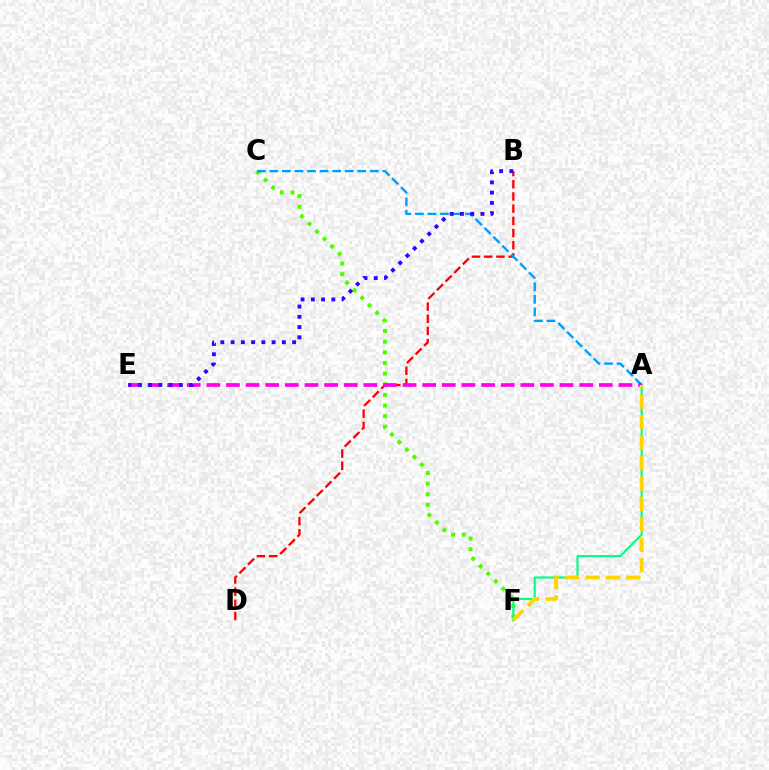{('B', 'D'): [{'color': '#ff0000', 'line_style': 'dashed', 'thickness': 1.66}], ('C', 'F'): [{'color': '#4fff00', 'line_style': 'dotted', 'thickness': 2.89}], ('A', 'F'): [{'color': '#00ff86', 'line_style': 'solid', 'thickness': 1.53}, {'color': '#ffd500', 'line_style': 'dashed', 'thickness': 2.78}], ('A', 'C'): [{'color': '#009eff', 'line_style': 'dashed', 'thickness': 1.71}], ('A', 'E'): [{'color': '#ff00ed', 'line_style': 'dashed', 'thickness': 2.67}], ('B', 'E'): [{'color': '#3700ff', 'line_style': 'dotted', 'thickness': 2.79}]}